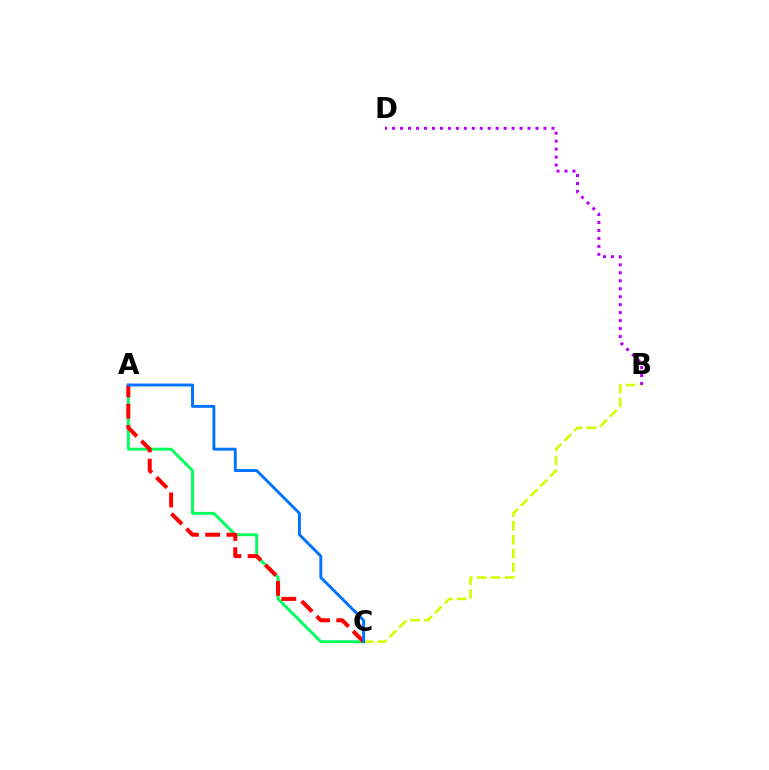{('B', 'C'): [{'color': '#d1ff00', 'line_style': 'dashed', 'thickness': 1.88}], ('A', 'C'): [{'color': '#00ff5c', 'line_style': 'solid', 'thickness': 2.07}, {'color': '#ff0000', 'line_style': 'dashed', 'thickness': 2.89}, {'color': '#0074ff', 'line_style': 'solid', 'thickness': 2.1}], ('B', 'D'): [{'color': '#b900ff', 'line_style': 'dotted', 'thickness': 2.17}]}